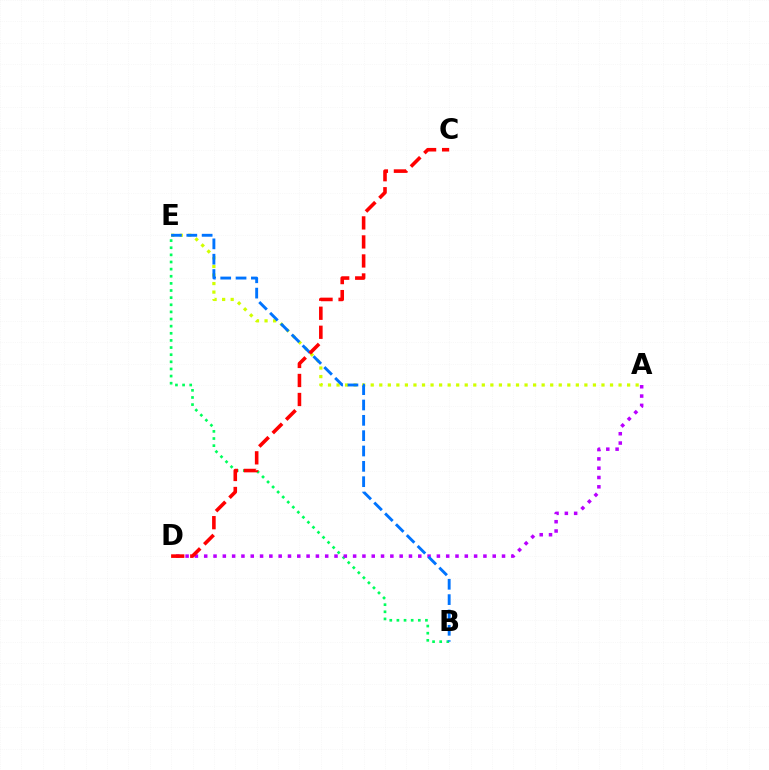{('B', 'E'): [{'color': '#00ff5c', 'line_style': 'dotted', 'thickness': 1.94}, {'color': '#0074ff', 'line_style': 'dashed', 'thickness': 2.08}], ('A', 'D'): [{'color': '#b900ff', 'line_style': 'dotted', 'thickness': 2.53}], ('A', 'E'): [{'color': '#d1ff00', 'line_style': 'dotted', 'thickness': 2.32}], ('C', 'D'): [{'color': '#ff0000', 'line_style': 'dashed', 'thickness': 2.58}]}